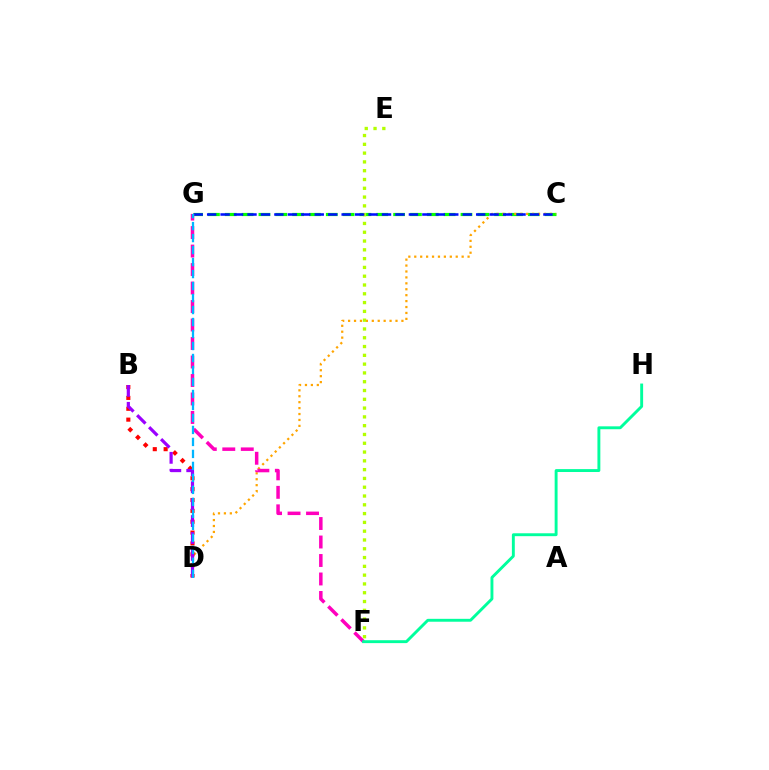{('C', 'G'): [{'color': '#08ff00', 'line_style': 'dashed', 'thickness': 2.29}, {'color': '#0010ff', 'line_style': 'dashed', 'thickness': 1.83}], ('C', 'D'): [{'color': '#ffa500', 'line_style': 'dotted', 'thickness': 1.61}], ('B', 'D'): [{'color': '#ff0000', 'line_style': 'dotted', 'thickness': 2.95}, {'color': '#9b00ff', 'line_style': 'dashed', 'thickness': 2.3}], ('E', 'F'): [{'color': '#b3ff00', 'line_style': 'dotted', 'thickness': 2.39}], ('F', 'G'): [{'color': '#ff00bd', 'line_style': 'dashed', 'thickness': 2.51}], ('F', 'H'): [{'color': '#00ff9d', 'line_style': 'solid', 'thickness': 2.09}], ('D', 'G'): [{'color': '#00b5ff', 'line_style': 'dashed', 'thickness': 1.63}]}